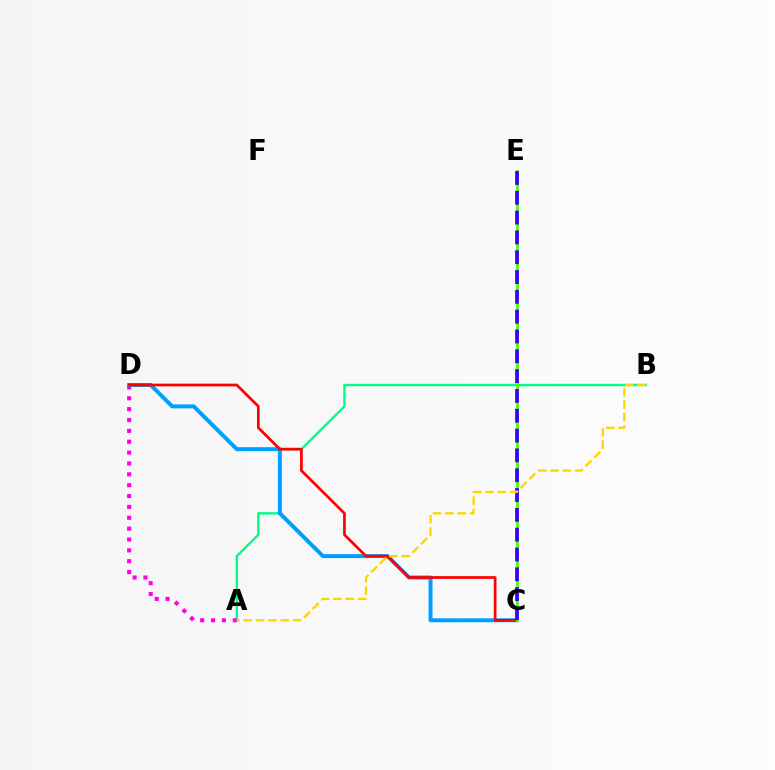{('A', 'B'): [{'color': '#00ff86', 'line_style': 'solid', 'thickness': 1.74}, {'color': '#ffd500', 'line_style': 'dashed', 'thickness': 1.67}], ('A', 'D'): [{'color': '#ff00ed', 'line_style': 'dotted', 'thickness': 2.95}], ('C', 'D'): [{'color': '#009eff', 'line_style': 'solid', 'thickness': 2.85}, {'color': '#ff0000', 'line_style': 'solid', 'thickness': 1.96}], ('C', 'E'): [{'color': '#4fff00', 'line_style': 'solid', 'thickness': 2.07}, {'color': '#3700ff', 'line_style': 'dashed', 'thickness': 2.69}]}